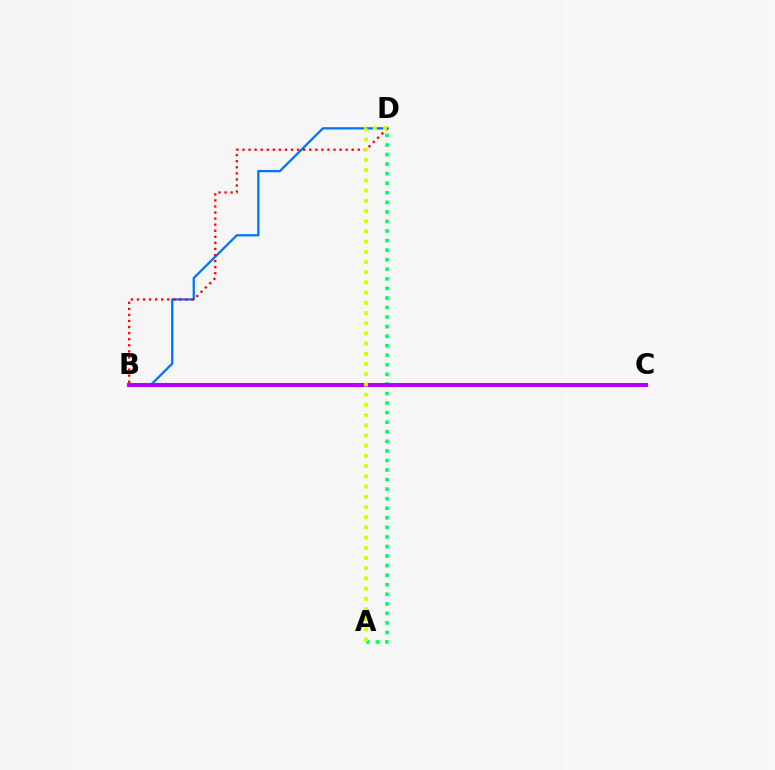{('B', 'D'): [{'color': '#0074ff', 'line_style': 'solid', 'thickness': 1.64}, {'color': '#ff0000', 'line_style': 'dotted', 'thickness': 1.65}], ('A', 'D'): [{'color': '#00ff5c', 'line_style': 'dotted', 'thickness': 2.6}, {'color': '#d1ff00', 'line_style': 'dotted', 'thickness': 2.77}], ('B', 'C'): [{'color': '#b900ff', 'line_style': 'solid', 'thickness': 2.92}]}